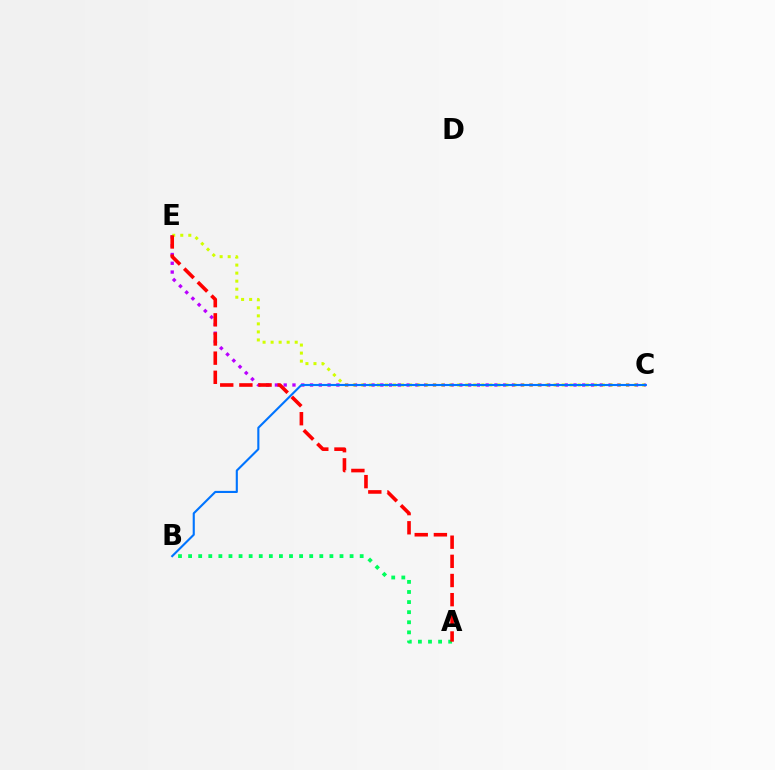{('C', 'E'): [{'color': '#b900ff', 'line_style': 'dotted', 'thickness': 2.39}, {'color': '#d1ff00', 'line_style': 'dotted', 'thickness': 2.18}], ('A', 'B'): [{'color': '#00ff5c', 'line_style': 'dotted', 'thickness': 2.74}], ('B', 'C'): [{'color': '#0074ff', 'line_style': 'solid', 'thickness': 1.52}], ('A', 'E'): [{'color': '#ff0000', 'line_style': 'dashed', 'thickness': 2.6}]}